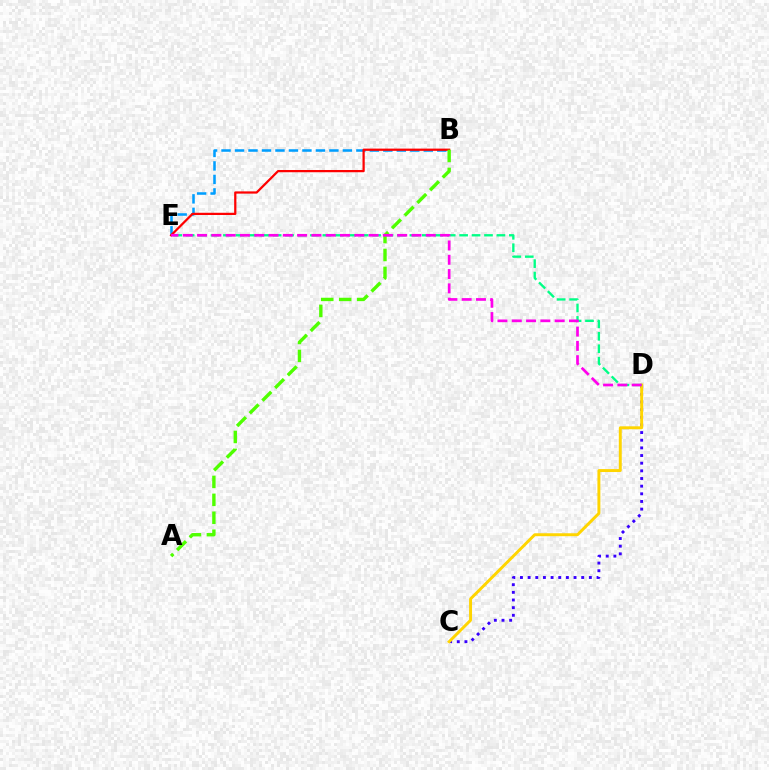{('C', 'D'): [{'color': '#3700ff', 'line_style': 'dotted', 'thickness': 2.08}, {'color': '#ffd500', 'line_style': 'solid', 'thickness': 2.12}], ('D', 'E'): [{'color': '#00ff86', 'line_style': 'dashed', 'thickness': 1.69}, {'color': '#ff00ed', 'line_style': 'dashed', 'thickness': 1.94}], ('B', 'E'): [{'color': '#009eff', 'line_style': 'dashed', 'thickness': 1.83}, {'color': '#ff0000', 'line_style': 'solid', 'thickness': 1.61}], ('A', 'B'): [{'color': '#4fff00', 'line_style': 'dashed', 'thickness': 2.44}]}